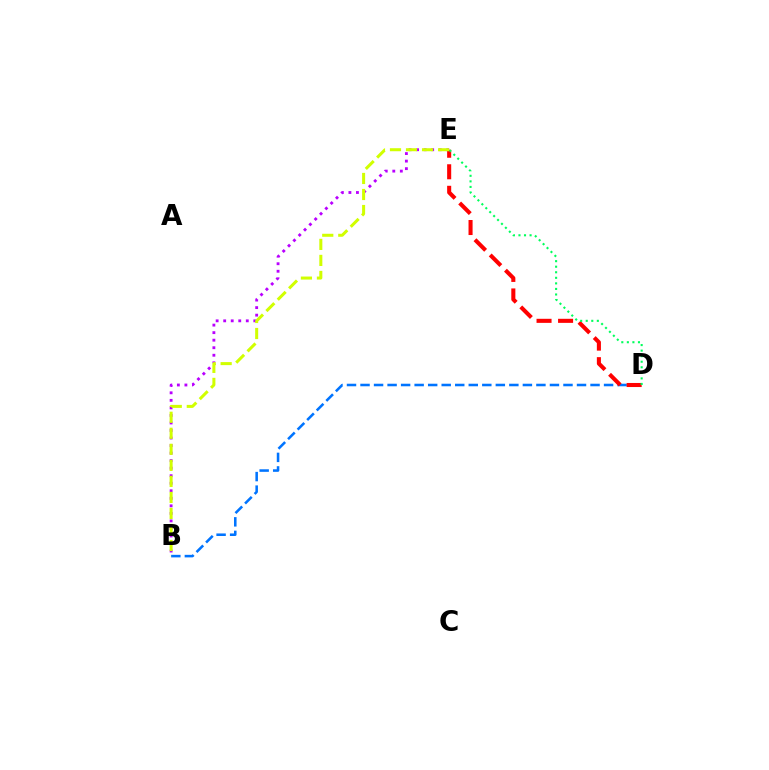{('B', 'D'): [{'color': '#0074ff', 'line_style': 'dashed', 'thickness': 1.84}], ('B', 'E'): [{'color': '#b900ff', 'line_style': 'dotted', 'thickness': 2.05}, {'color': '#d1ff00', 'line_style': 'dashed', 'thickness': 2.18}], ('D', 'E'): [{'color': '#ff0000', 'line_style': 'dashed', 'thickness': 2.93}, {'color': '#00ff5c', 'line_style': 'dotted', 'thickness': 1.51}]}